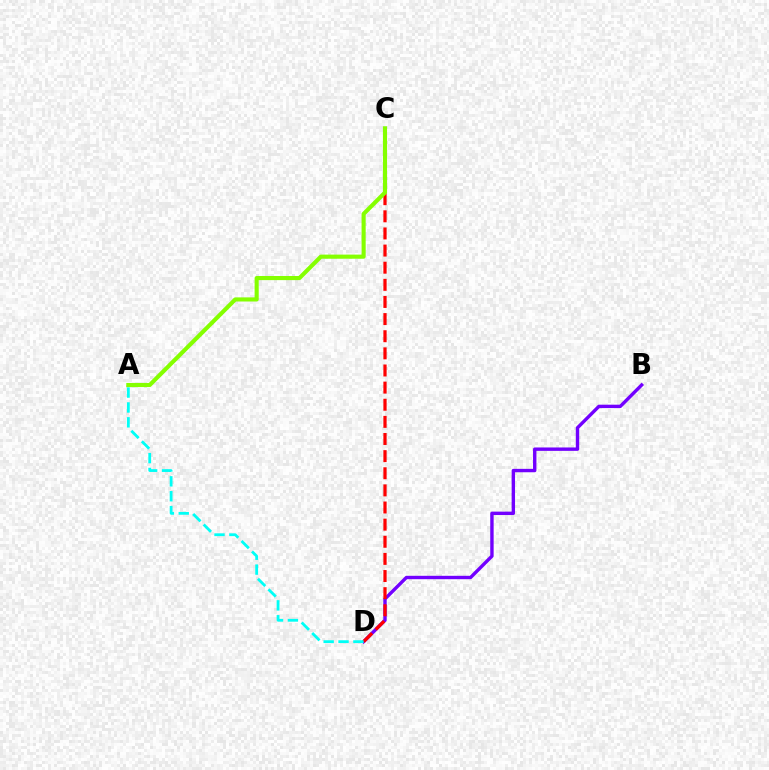{('B', 'D'): [{'color': '#7200ff', 'line_style': 'solid', 'thickness': 2.44}], ('C', 'D'): [{'color': '#ff0000', 'line_style': 'dashed', 'thickness': 2.33}], ('A', 'C'): [{'color': '#84ff00', 'line_style': 'solid', 'thickness': 2.97}], ('A', 'D'): [{'color': '#00fff6', 'line_style': 'dashed', 'thickness': 2.02}]}